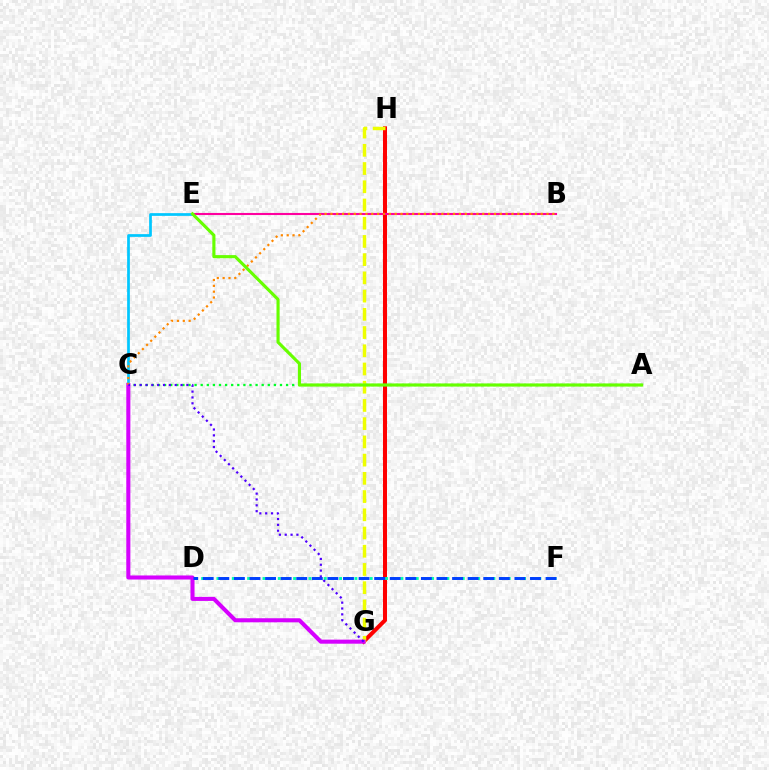{('G', 'H'): [{'color': '#ff0000', 'line_style': 'solid', 'thickness': 2.9}, {'color': '#eeff00', 'line_style': 'dashed', 'thickness': 2.48}], ('A', 'C'): [{'color': '#00ff27', 'line_style': 'dotted', 'thickness': 1.66}], ('D', 'F'): [{'color': '#00ffaf', 'line_style': 'dotted', 'thickness': 2.08}, {'color': '#003fff', 'line_style': 'dashed', 'thickness': 2.12}], ('C', 'E'): [{'color': '#00c7ff', 'line_style': 'solid', 'thickness': 1.96}], ('C', 'G'): [{'color': '#d600ff', 'line_style': 'solid', 'thickness': 2.92}, {'color': '#4f00ff', 'line_style': 'dotted', 'thickness': 1.59}], ('B', 'E'): [{'color': '#ff00a0', 'line_style': 'solid', 'thickness': 1.51}], ('B', 'C'): [{'color': '#ff8800', 'line_style': 'dotted', 'thickness': 1.59}], ('A', 'E'): [{'color': '#66ff00', 'line_style': 'solid', 'thickness': 2.25}]}